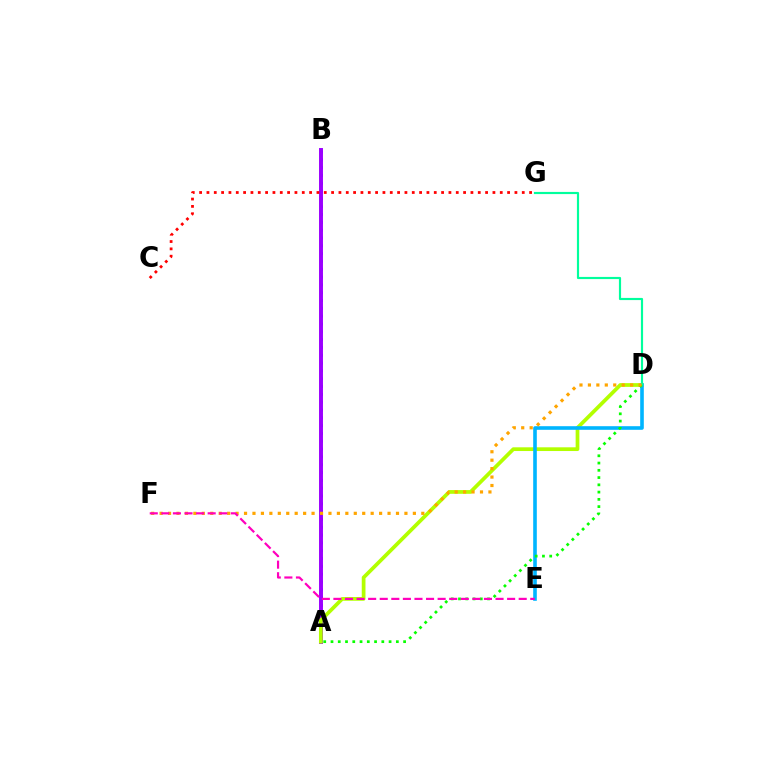{('A', 'B'): [{'color': '#0010ff', 'line_style': 'dotted', 'thickness': 2.12}, {'color': '#9b00ff', 'line_style': 'solid', 'thickness': 2.83}], ('A', 'D'): [{'color': '#b3ff00', 'line_style': 'solid', 'thickness': 2.68}, {'color': '#08ff00', 'line_style': 'dotted', 'thickness': 1.97}], ('D', 'E'): [{'color': '#00b5ff', 'line_style': 'solid', 'thickness': 2.6}], ('D', 'G'): [{'color': '#00ff9d', 'line_style': 'solid', 'thickness': 1.56}], ('C', 'G'): [{'color': '#ff0000', 'line_style': 'dotted', 'thickness': 1.99}], ('D', 'F'): [{'color': '#ffa500', 'line_style': 'dotted', 'thickness': 2.29}], ('E', 'F'): [{'color': '#ff00bd', 'line_style': 'dashed', 'thickness': 1.57}]}